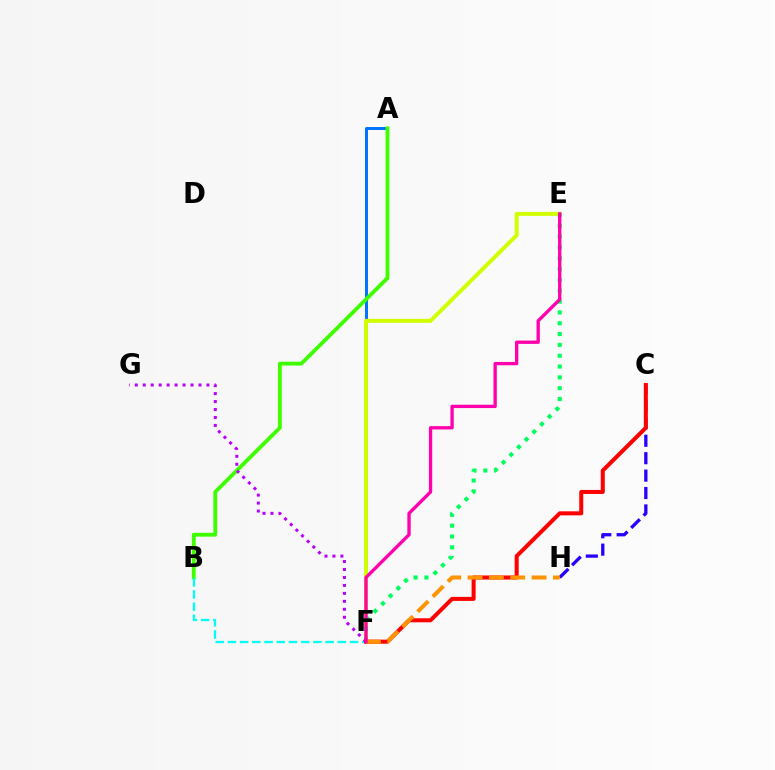{('A', 'F'): [{'color': '#0074ff', 'line_style': 'solid', 'thickness': 2.14}], ('A', 'B'): [{'color': '#3dff00', 'line_style': 'solid', 'thickness': 2.76}], ('E', 'F'): [{'color': '#d1ff00', 'line_style': 'solid', 'thickness': 2.86}, {'color': '#00ff5c', 'line_style': 'dotted', 'thickness': 2.94}, {'color': '#ff00ac', 'line_style': 'solid', 'thickness': 2.4}], ('C', 'H'): [{'color': '#2500ff', 'line_style': 'dashed', 'thickness': 2.37}], ('B', 'F'): [{'color': '#00fff6', 'line_style': 'dashed', 'thickness': 1.66}], ('F', 'G'): [{'color': '#b900ff', 'line_style': 'dotted', 'thickness': 2.16}], ('C', 'F'): [{'color': '#ff0000', 'line_style': 'solid', 'thickness': 2.9}], ('F', 'H'): [{'color': '#ff9400', 'line_style': 'dashed', 'thickness': 2.9}]}